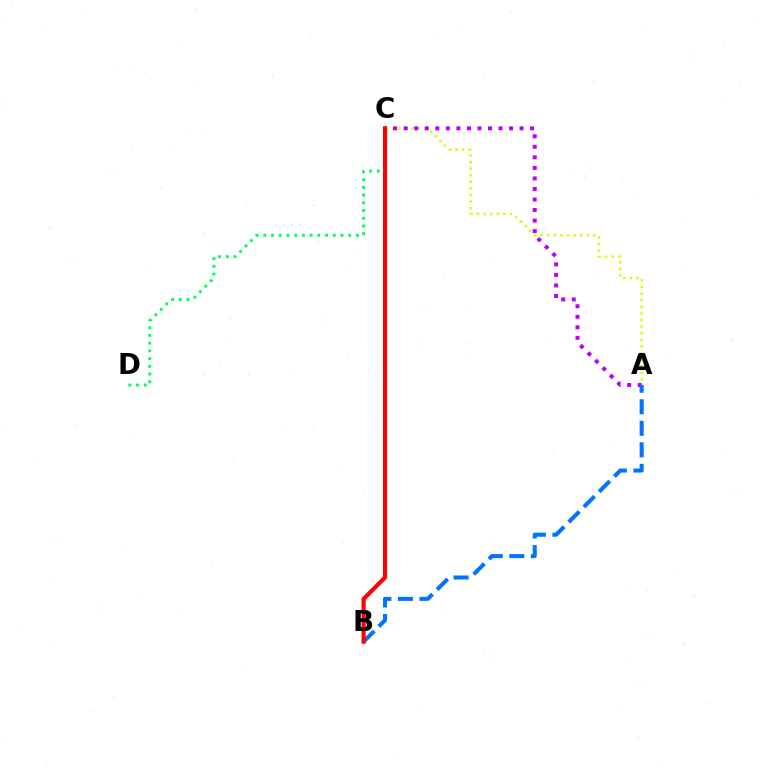{('A', 'C'): [{'color': '#d1ff00', 'line_style': 'dotted', 'thickness': 1.79}, {'color': '#b900ff', 'line_style': 'dotted', 'thickness': 2.86}], ('A', 'B'): [{'color': '#0074ff', 'line_style': 'dashed', 'thickness': 2.92}], ('C', 'D'): [{'color': '#00ff5c', 'line_style': 'dotted', 'thickness': 2.1}], ('B', 'C'): [{'color': '#ff0000', 'line_style': 'solid', 'thickness': 2.98}]}